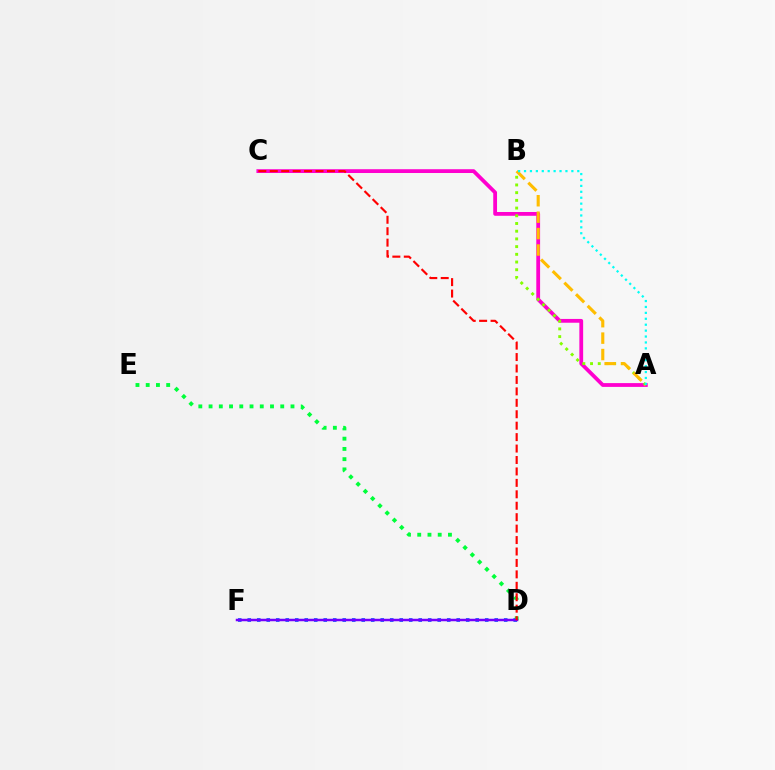{('D', 'F'): [{'color': '#004bff', 'line_style': 'dotted', 'thickness': 2.58}, {'color': '#7200ff', 'line_style': 'solid', 'thickness': 1.79}], ('D', 'E'): [{'color': '#00ff39', 'line_style': 'dotted', 'thickness': 2.78}], ('A', 'C'): [{'color': '#ff00cf', 'line_style': 'solid', 'thickness': 2.73}], ('A', 'B'): [{'color': '#84ff00', 'line_style': 'dotted', 'thickness': 2.09}, {'color': '#ffbd00', 'line_style': 'dashed', 'thickness': 2.23}, {'color': '#00fff6', 'line_style': 'dotted', 'thickness': 1.61}], ('C', 'D'): [{'color': '#ff0000', 'line_style': 'dashed', 'thickness': 1.55}]}